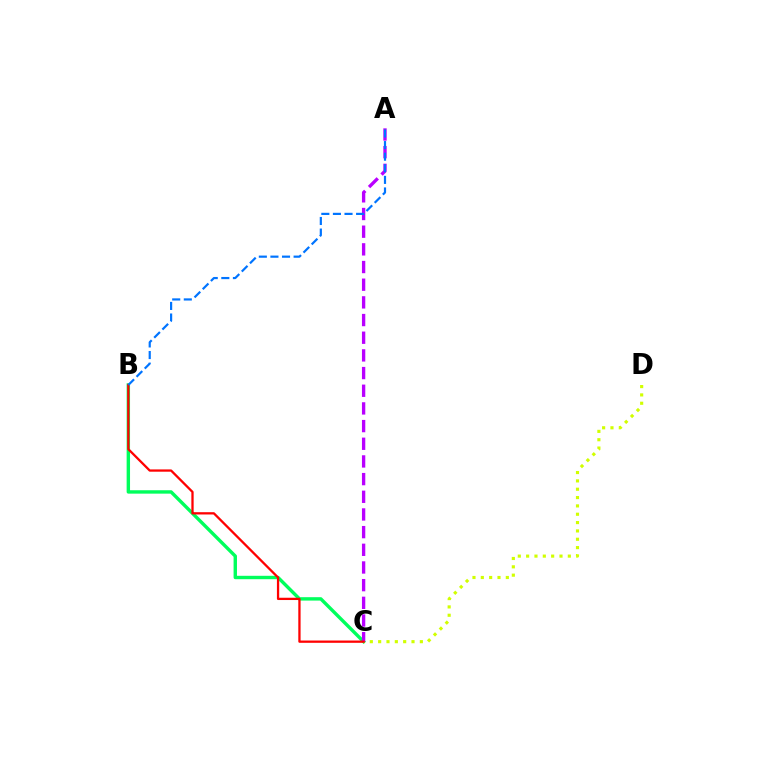{('B', 'C'): [{'color': '#00ff5c', 'line_style': 'solid', 'thickness': 2.45}, {'color': '#ff0000', 'line_style': 'solid', 'thickness': 1.64}], ('C', 'D'): [{'color': '#d1ff00', 'line_style': 'dotted', 'thickness': 2.27}], ('A', 'C'): [{'color': '#b900ff', 'line_style': 'dashed', 'thickness': 2.4}], ('A', 'B'): [{'color': '#0074ff', 'line_style': 'dashed', 'thickness': 1.57}]}